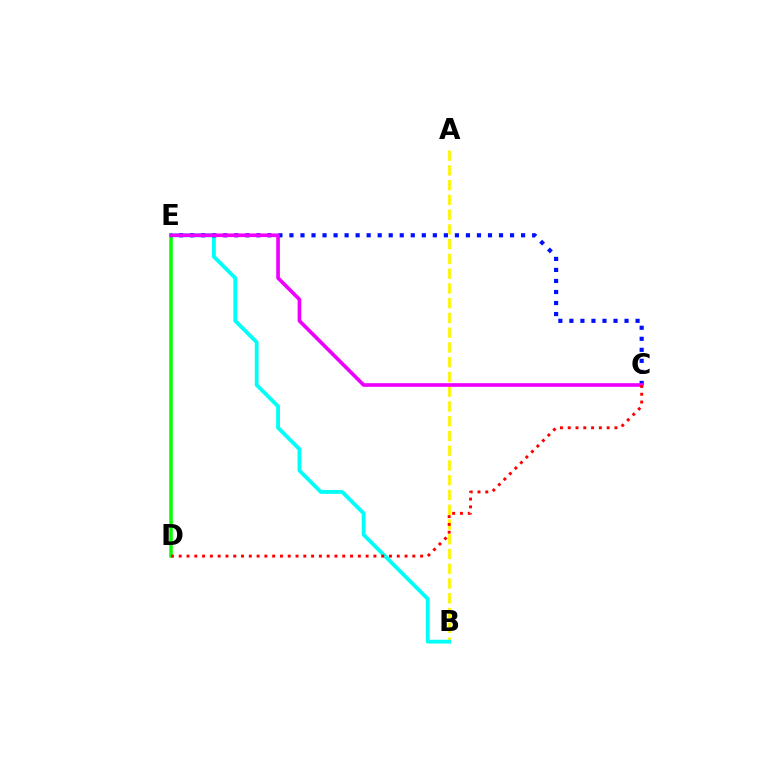{('A', 'B'): [{'color': '#fcf500', 'line_style': 'dashed', 'thickness': 2.0}], ('D', 'E'): [{'color': '#08ff00', 'line_style': 'solid', 'thickness': 2.53}], ('B', 'E'): [{'color': '#00fff6', 'line_style': 'solid', 'thickness': 2.75}], ('C', 'E'): [{'color': '#0010ff', 'line_style': 'dotted', 'thickness': 3.0}, {'color': '#ee00ff', 'line_style': 'solid', 'thickness': 2.63}], ('C', 'D'): [{'color': '#ff0000', 'line_style': 'dotted', 'thickness': 2.12}]}